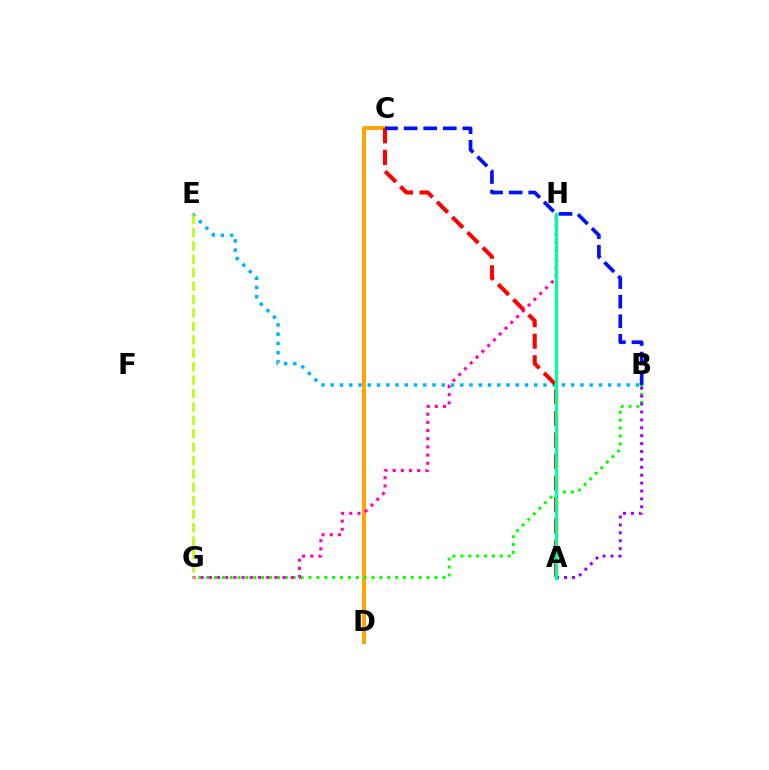{('B', 'E'): [{'color': '#00b5ff', 'line_style': 'dotted', 'thickness': 2.51}], ('C', 'D'): [{'color': '#ffa500', 'line_style': 'solid', 'thickness': 2.88}], ('B', 'G'): [{'color': '#08ff00', 'line_style': 'dotted', 'thickness': 2.14}], ('G', 'H'): [{'color': '#ff00bd', 'line_style': 'dotted', 'thickness': 2.22}], ('E', 'G'): [{'color': '#b3ff00', 'line_style': 'dashed', 'thickness': 1.82}], ('A', 'B'): [{'color': '#9b00ff', 'line_style': 'dotted', 'thickness': 2.15}], ('A', 'C'): [{'color': '#ff0000', 'line_style': 'dashed', 'thickness': 2.93}], ('A', 'H'): [{'color': '#00ff9d', 'line_style': 'solid', 'thickness': 2.37}], ('B', 'C'): [{'color': '#0010ff', 'line_style': 'dashed', 'thickness': 2.66}]}